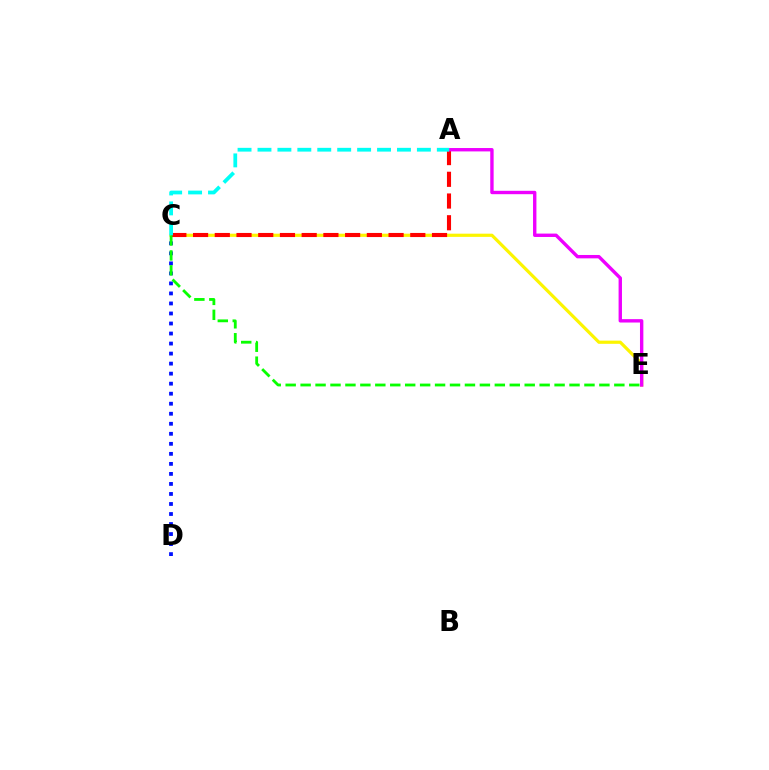{('C', 'D'): [{'color': '#0010ff', 'line_style': 'dotted', 'thickness': 2.72}], ('C', 'E'): [{'color': '#fcf500', 'line_style': 'solid', 'thickness': 2.3}, {'color': '#08ff00', 'line_style': 'dashed', 'thickness': 2.03}], ('A', 'C'): [{'color': '#ff0000', 'line_style': 'dashed', 'thickness': 2.95}, {'color': '#00fff6', 'line_style': 'dashed', 'thickness': 2.71}], ('A', 'E'): [{'color': '#ee00ff', 'line_style': 'solid', 'thickness': 2.43}]}